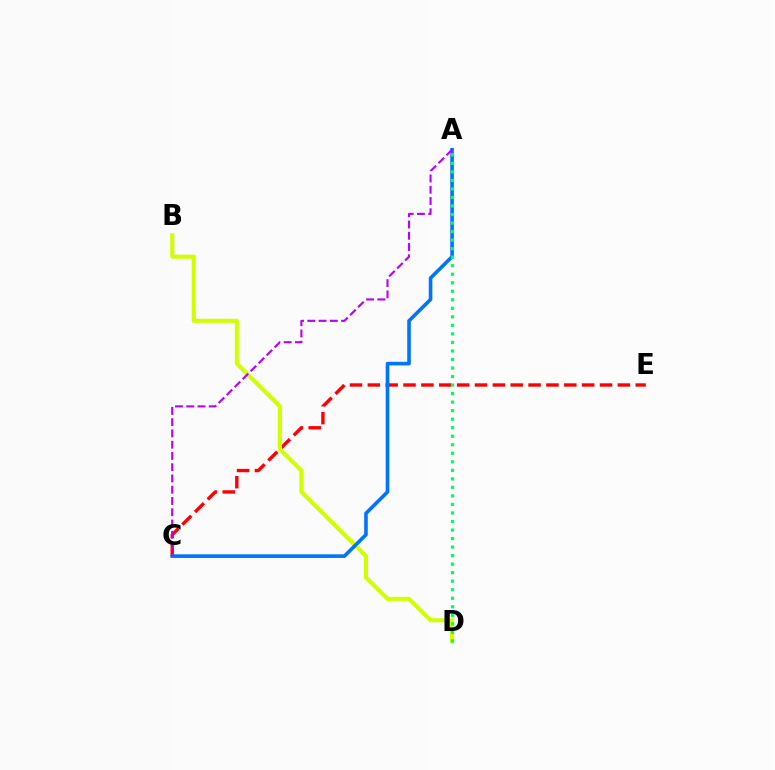{('C', 'E'): [{'color': '#ff0000', 'line_style': 'dashed', 'thickness': 2.43}], ('B', 'D'): [{'color': '#d1ff00', 'line_style': 'solid', 'thickness': 2.93}], ('A', 'C'): [{'color': '#0074ff', 'line_style': 'solid', 'thickness': 2.6}, {'color': '#b900ff', 'line_style': 'dashed', 'thickness': 1.53}], ('A', 'D'): [{'color': '#00ff5c', 'line_style': 'dotted', 'thickness': 2.32}]}